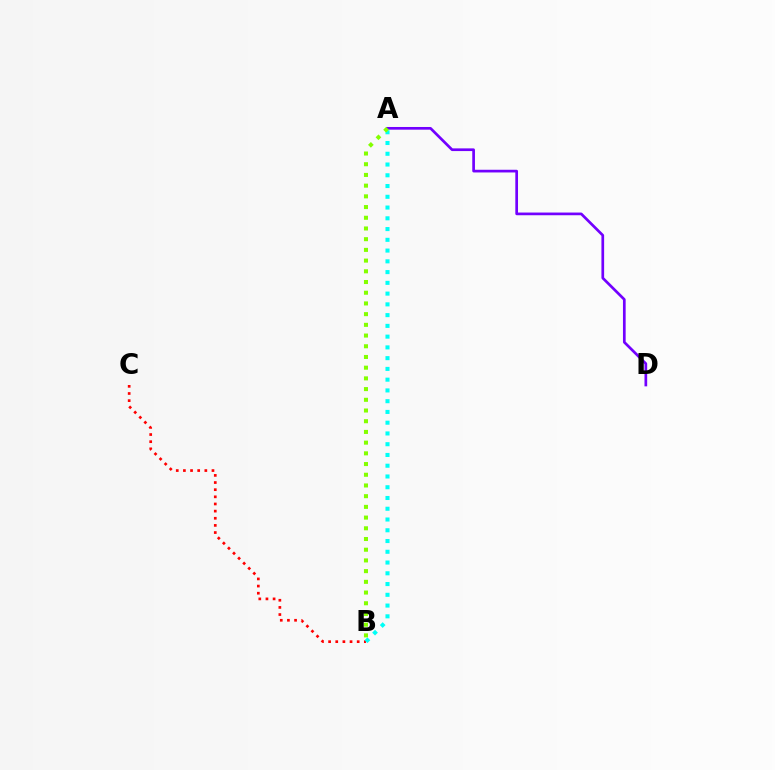{('A', 'D'): [{'color': '#7200ff', 'line_style': 'solid', 'thickness': 1.94}], ('B', 'C'): [{'color': '#ff0000', 'line_style': 'dotted', 'thickness': 1.94}], ('A', 'B'): [{'color': '#00fff6', 'line_style': 'dotted', 'thickness': 2.92}, {'color': '#84ff00', 'line_style': 'dotted', 'thickness': 2.91}]}